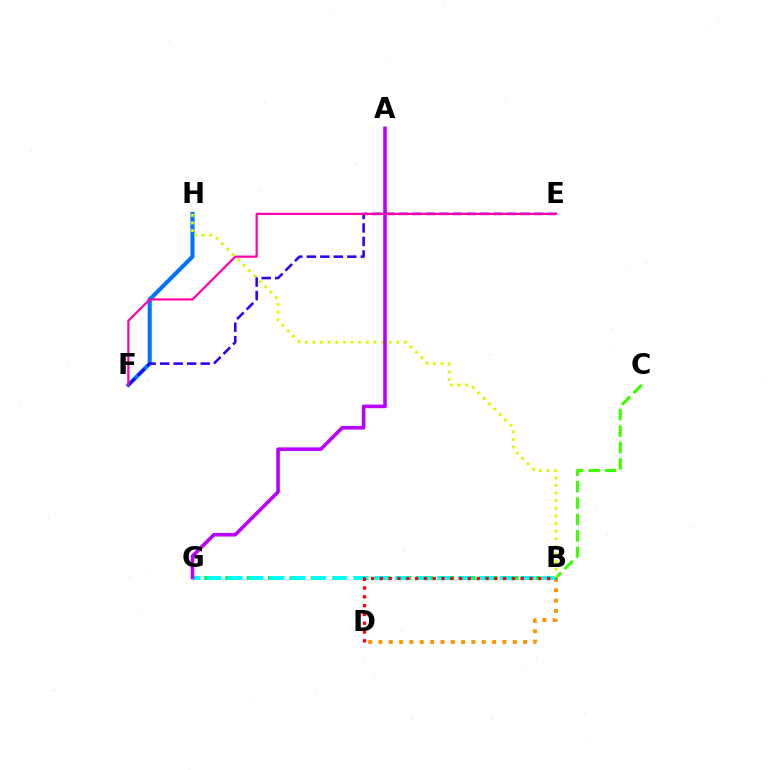{('F', 'H'): [{'color': '#0074ff', 'line_style': 'solid', 'thickness': 2.94}], ('B', 'D'): [{'color': '#ff9400', 'line_style': 'dotted', 'thickness': 2.81}, {'color': '#ff0000', 'line_style': 'dotted', 'thickness': 2.39}], ('B', 'C'): [{'color': '#3dff00', 'line_style': 'dashed', 'thickness': 2.23}], ('B', 'G'): [{'color': '#00ff5c', 'line_style': 'dotted', 'thickness': 2.91}, {'color': '#00fff6', 'line_style': 'dashed', 'thickness': 2.84}], ('B', 'H'): [{'color': '#d1ff00', 'line_style': 'dotted', 'thickness': 2.07}], ('E', 'F'): [{'color': '#2500ff', 'line_style': 'dashed', 'thickness': 1.83}, {'color': '#ff00ac', 'line_style': 'solid', 'thickness': 1.59}], ('A', 'G'): [{'color': '#b900ff', 'line_style': 'solid', 'thickness': 2.58}]}